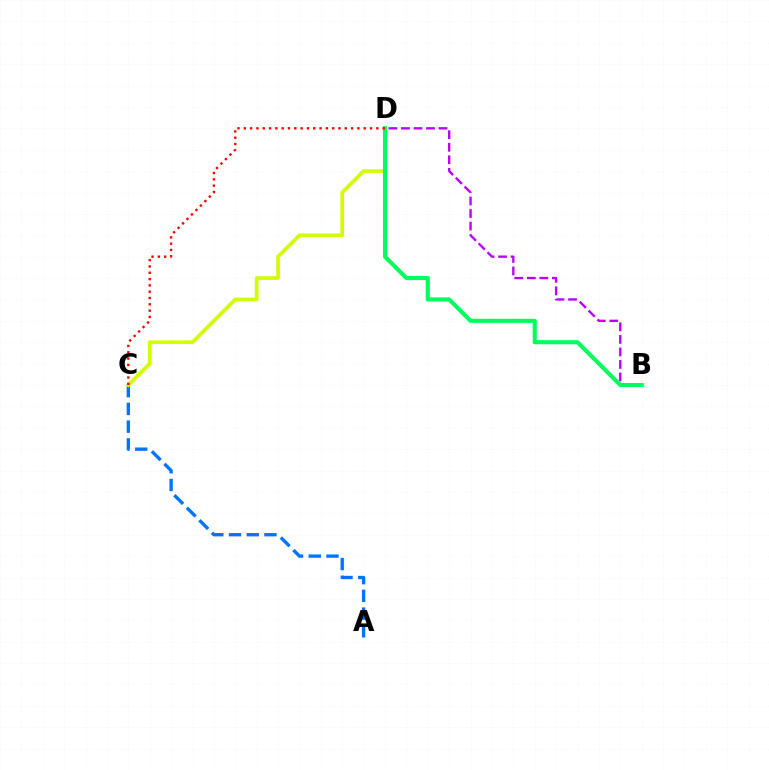{('A', 'C'): [{'color': '#0074ff', 'line_style': 'dashed', 'thickness': 2.41}], ('C', 'D'): [{'color': '#d1ff00', 'line_style': 'solid', 'thickness': 2.66}, {'color': '#ff0000', 'line_style': 'dotted', 'thickness': 1.71}], ('B', 'D'): [{'color': '#b900ff', 'line_style': 'dashed', 'thickness': 1.7}, {'color': '#00ff5c', 'line_style': 'solid', 'thickness': 2.95}]}